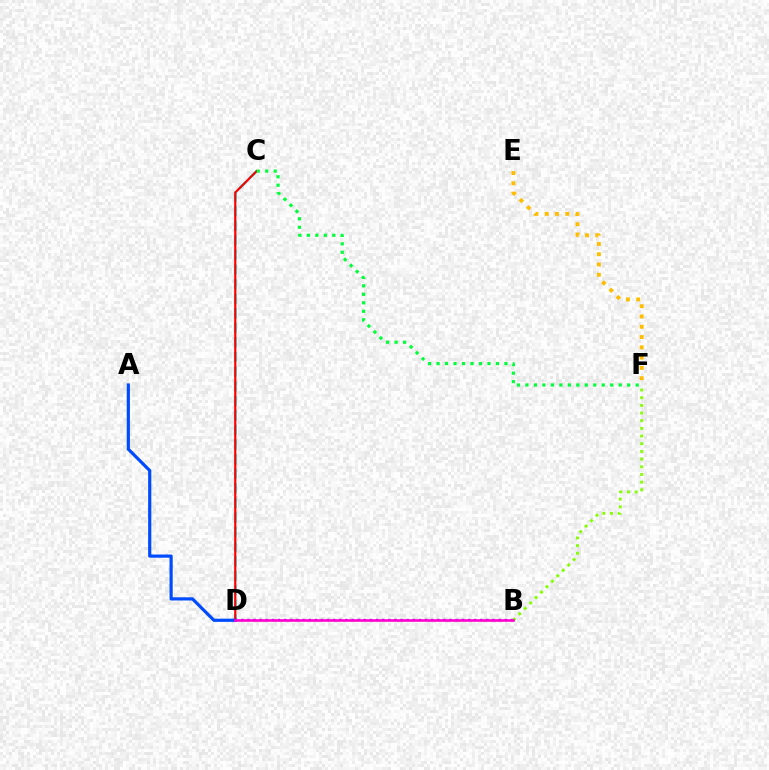{('C', 'D'): [{'color': '#00fff6', 'line_style': 'dashed', 'thickness': 1.98}, {'color': '#ff0000', 'line_style': 'solid', 'thickness': 1.57}], ('B', 'D'): [{'color': '#7200ff', 'line_style': 'dotted', 'thickness': 1.66}, {'color': '#ff00cf', 'line_style': 'solid', 'thickness': 1.87}], ('E', 'F'): [{'color': '#ffbd00', 'line_style': 'dotted', 'thickness': 2.79}], ('A', 'D'): [{'color': '#004bff', 'line_style': 'solid', 'thickness': 2.29}], ('B', 'F'): [{'color': '#84ff00', 'line_style': 'dotted', 'thickness': 2.09}], ('C', 'F'): [{'color': '#00ff39', 'line_style': 'dotted', 'thickness': 2.3}]}